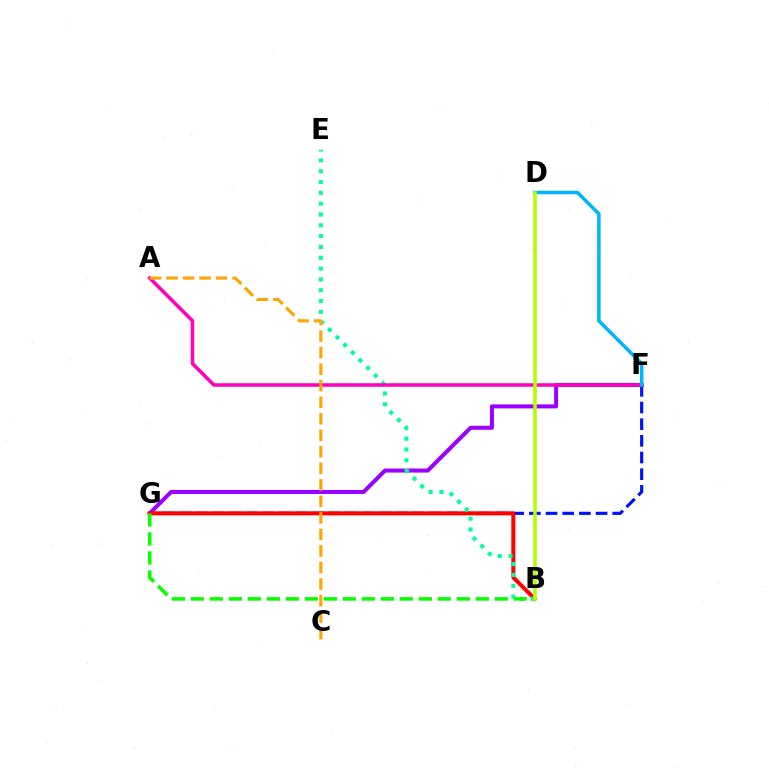{('F', 'G'): [{'color': '#9b00ff', 'line_style': 'solid', 'thickness': 2.89}, {'color': '#0010ff', 'line_style': 'dashed', 'thickness': 2.27}], ('B', 'G'): [{'color': '#ff0000', 'line_style': 'solid', 'thickness': 2.89}, {'color': '#08ff00', 'line_style': 'dashed', 'thickness': 2.58}], ('B', 'E'): [{'color': '#00ff9d', 'line_style': 'dotted', 'thickness': 2.94}], ('A', 'F'): [{'color': '#ff00bd', 'line_style': 'solid', 'thickness': 2.53}], ('D', 'F'): [{'color': '#00b5ff', 'line_style': 'solid', 'thickness': 2.53}], ('A', 'C'): [{'color': '#ffa500', 'line_style': 'dashed', 'thickness': 2.25}], ('B', 'D'): [{'color': '#b3ff00', 'line_style': 'solid', 'thickness': 2.56}]}